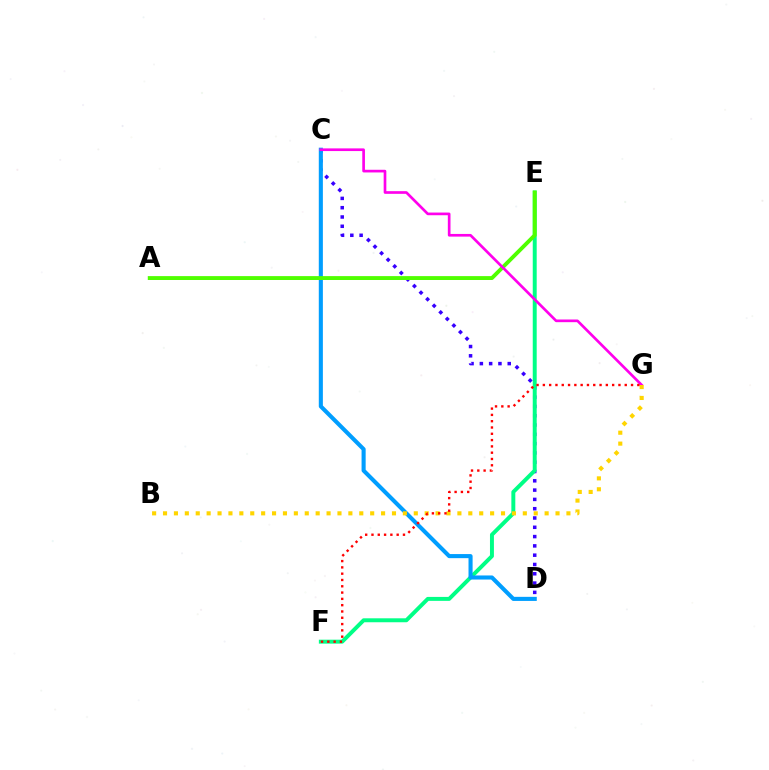{('C', 'D'): [{'color': '#3700ff', 'line_style': 'dotted', 'thickness': 2.53}, {'color': '#009eff', 'line_style': 'solid', 'thickness': 2.94}], ('E', 'F'): [{'color': '#00ff86', 'line_style': 'solid', 'thickness': 2.84}], ('A', 'E'): [{'color': '#4fff00', 'line_style': 'solid', 'thickness': 2.8}], ('C', 'G'): [{'color': '#ff00ed', 'line_style': 'solid', 'thickness': 1.93}], ('B', 'G'): [{'color': '#ffd500', 'line_style': 'dotted', 'thickness': 2.96}], ('F', 'G'): [{'color': '#ff0000', 'line_style': 'dotted', 'thickness': 1.71}]}